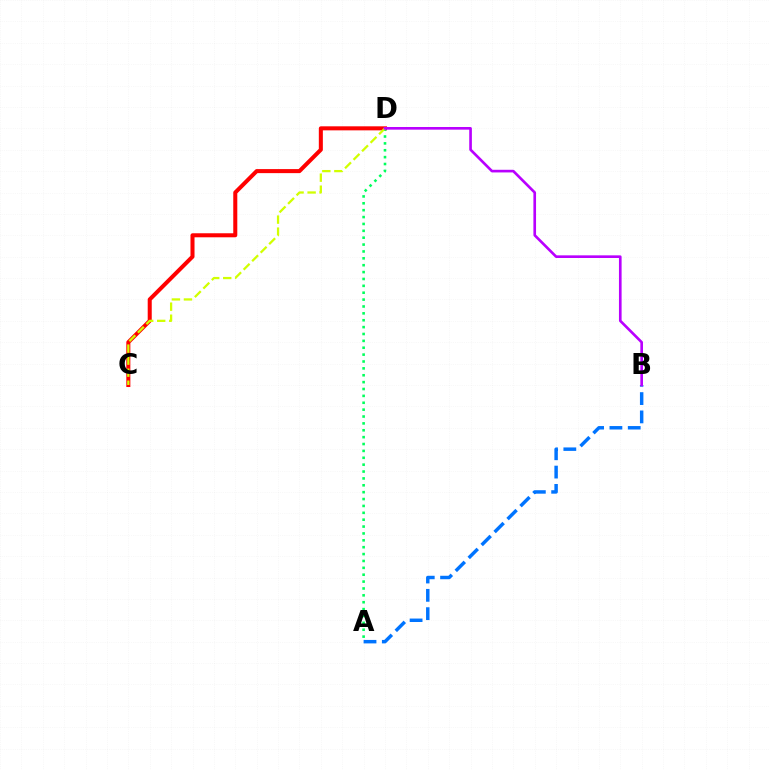{('C', 'D'): [{'color': '#ff0000', 'line_style': 'solid', 'thickness': 2.91}, {'color': '#d1ff00', 'line_style': 'dashed', 'thickness': 1.63}], ('A', 'B'): [{'color': '#0074ff', 'line_style': 'dashed', 'thickness': 2.49}], ('A', 'D'): [{'color': '#00ff5c', 'line_style': 'dotted', 'thickness': 1.87}], ('B', 'D'): [{'color': '#b900ff', 'line_style': 'solid', 'thickness': 1.91}]}